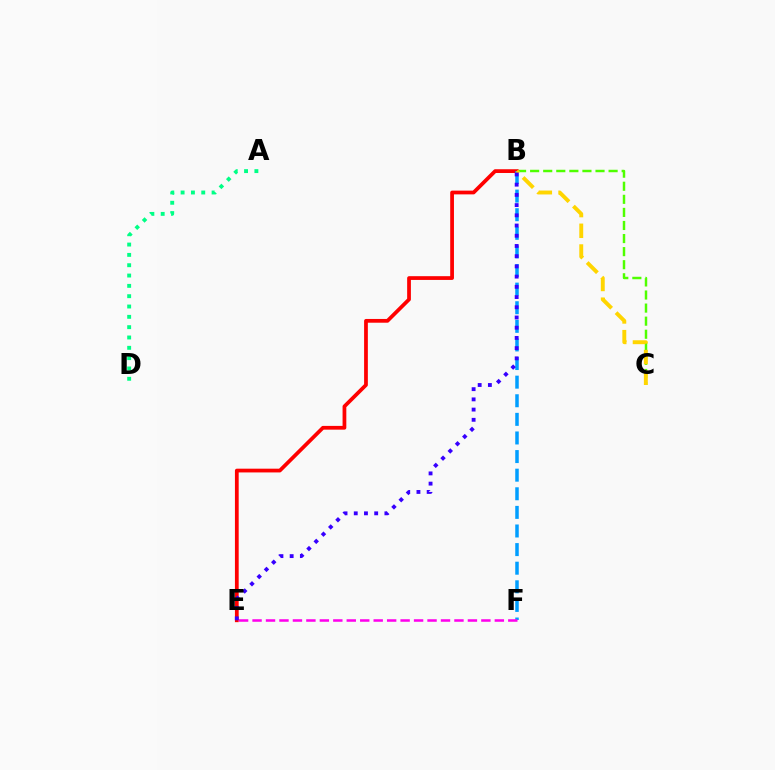{('B', 'C'): [{'color': '#4fff00', 'line_style': 'dashed', 'thickness': 1.78}, {'color': '#ffd500', 'line_style': 'dashed', 'thickness': 2.81}], ('B', 'E'): [{'color': '#ff0000', 'line_style': 'solid', 'thickness': 2.7}, {'color': '#3700ff', 'line_style': 'dotted', 'thickness': 2.78}], ('B', 'F'): [{'color': '#009eff', 'line_style': 'dashed', 'thickness': 2.53}], ('A', 'D'): [{'color': '#00ff86', 'line_style': 'dotted', 'thickness': 2.81}], ('E', 'F'): [{'color': '#ff00ed', 'line_style': 'dashed', 'thickness': 1.83}]}